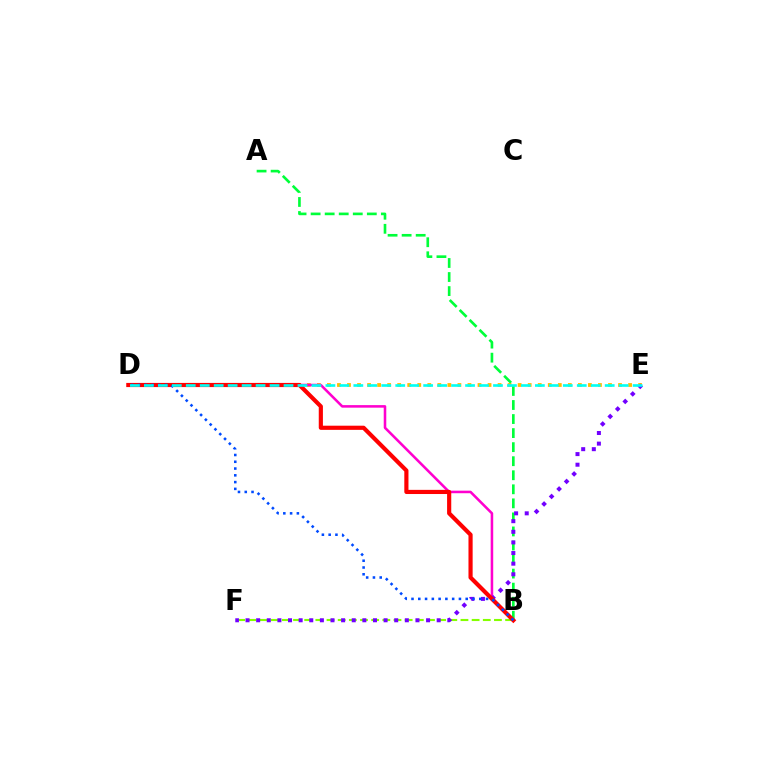{('B', 'F'): [{'color': '#84ff00', 'line_style': 'dashed', 'thickness': 1.52}], ('D', 'E'): [{'color': '#ffbd00', 'line_style': 'dotted', 'thickness': 2.73}, {'color': '#00fff6', 'line_style': 'dashed', 'thickness': 1.9}], ('B', 'D'): [{'color': '#ff00cf', 'line_style': 'solid', 'thickness': 1.84}, {'color': '#ff0000', 'line_style': 'solid', 'thickness': 2.99}, {'color': '#004bff', 'line_style': 'dotted', 'thickness': 1.84}], ('A', 'B'): [{'color': '#00ff39', 'line_style': 'dashed', 'thickness': 1.91}], ('E', 'F'): [{'color': '#7200ff', 'line_style': 'dotted', 'thickness': 2.89}]}